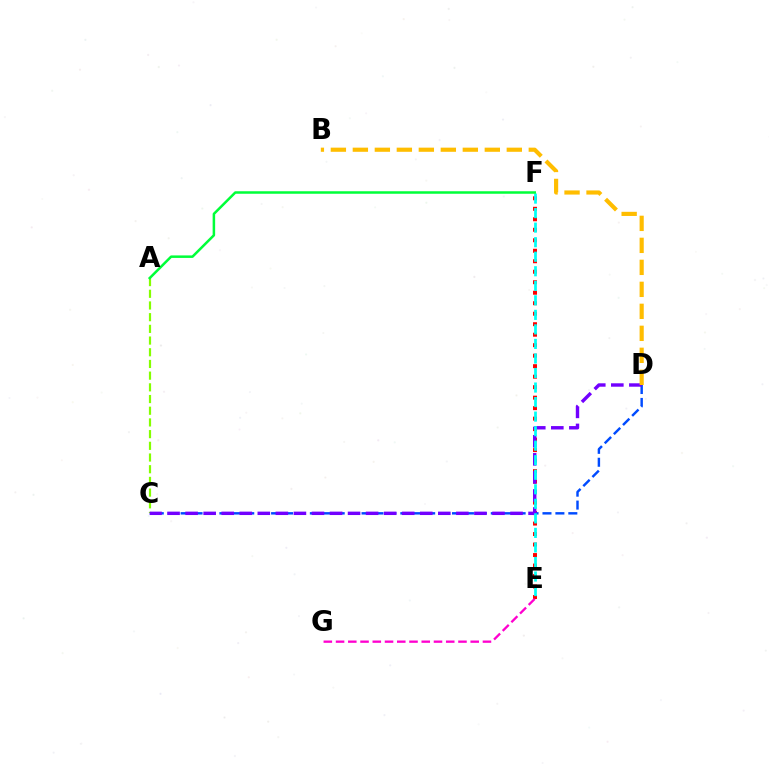{('E', 'F'): [{'color': '#ff0000', 'line_style': 'dotted', 'thickness': 2.85}, {'color': '#00fff6', 'line_style': 'dashed', 'thickness': 1.97}], ('C', 'D'): [{'color': '#004bff', 'line_style': 'dashed', 'thickness': 1.76}, {'color': '#7200ff', 'line_style': 'dashed', 'thickness': 2.45}], ('E', 'G'): [{'color': '#ff00cf', 'line_style': 'dashed', 'thickness': 1.66}], ('A', 'C'): [{'color': '#84ff00', 'line_style': 'dashed', 'thickness': 1.59}], ('B', 'D'): [{'color': '#ffbd00', 'line_style': 'dashed', 'thickness': 2.99}], ('A', 'F'): [{'color': '#00ff39', 'line_style': 'solid', 'thickness': 1.81}]}